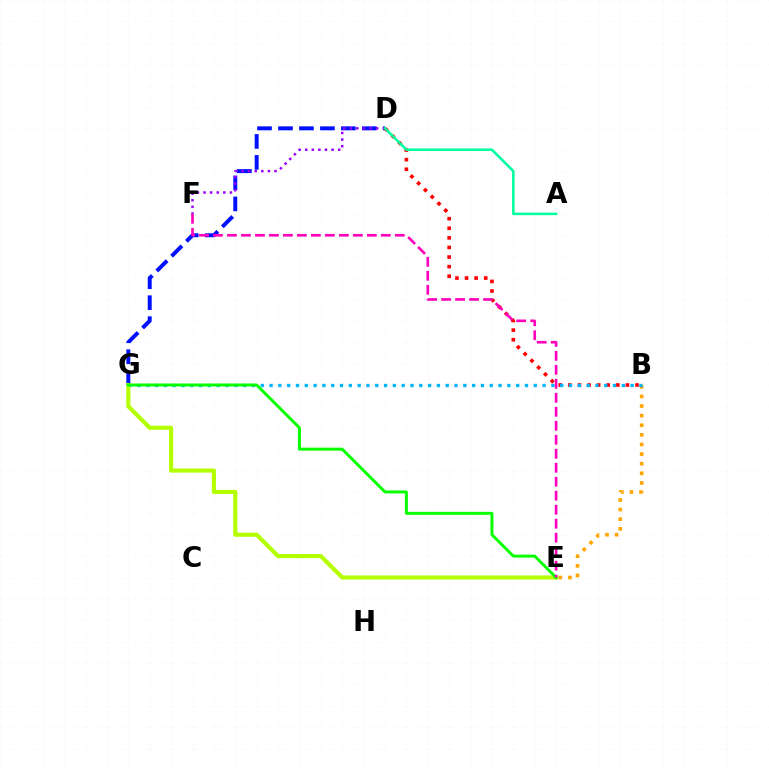{('D', 'G'): [{'color': '#0010ff', 'line_style': 'dashed', 'thickness': 2.85}], ('B', 'E'): [{'color': '#ffa500', 'line_style': 'dotted', 'thickness': 2.61}], ('D', 'F'): [{'color': '#9b00ff', 'line_style': 'dotted', 'thickness': 1.79}], ('B', 'D'): [{'color': '#ff0000', 'line_style': 'dotted', 'thickness': 2.61}], ('B', 'G'): [{'color': '#00b5ff', 'line_style': 'dotted', 'thickness': 2.39}], ('E', 'G'): [{'color': '#b3ff00', 'line_style': 'solid', 'thickness': 2.97}, {'color': '#08ff00', 'line_style': 'solid', 'thickness': 2.15}], ('A', 'D'): [{'color': '#00ff9d', 'line_style': 'solid', 'thickness': 1.84}], ('E', 'F'): [{'color': '#ff00bd', 'line_style': 'dashed', 'thickness': 1.9}]}